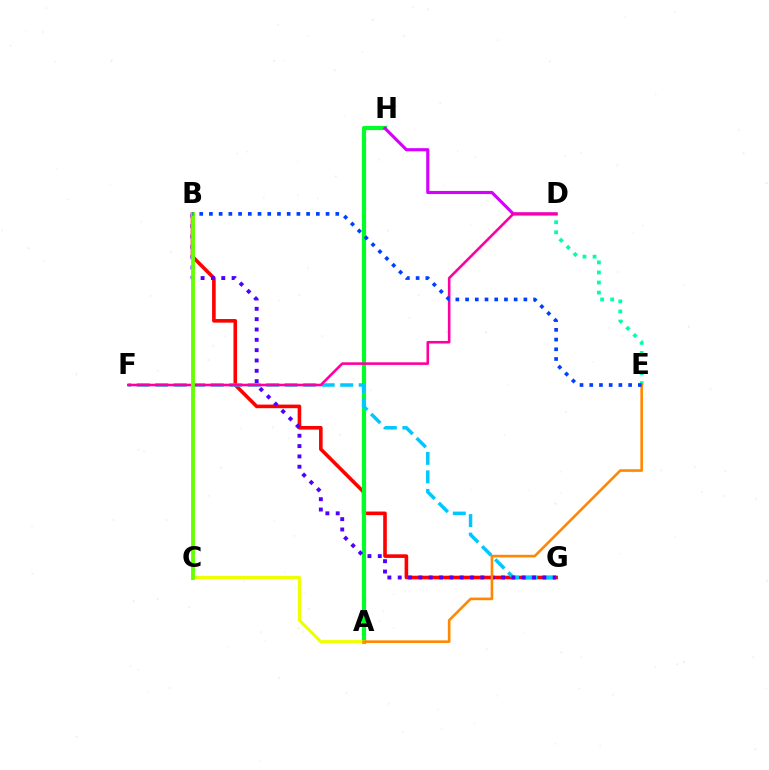{('B', 'G'): [{'color': '#ff0000', 'line_style': 'solid', 'thickness': 2.59}, {'color': '#4f00ff', 'line_style': 'dotted', 'thickness': 2.81}], ('A', 'H'): [{'color': '#00ff27', 'line_style': 'solid', 'thickness': 3.0}], ('A', 'C'): [{'color': '#eeff00', 'line_style': 'solid', 'thickness': 2.26}], ('D', 'E'): [{'color': '#00ffaf', 'line_style': 'dotted', 'thickness': 2.73}], ('F', 'G'): [{'color': '#00c7ff', 'line_style': 'dashed', 'thickness': 2.51}], ('D', 'H'): [{'color': '#d600ff', 'line_style': 'solid', 'thickness': 2.26}], ('D', 'F'): [{'color': '#ff00a0', 'line_style': 'solid', 'thickness': 1.87}], ('A', 'E'): [{'color': '#ff8800', 'line_style': 'solid', 'thickness': 1.88}], ('B', 'C'): [{'color': '#66ff00', 'line_style': 'solid', 'thickness': 2.74}], ('B', 'E'): [{'color': '#003fff', 'line_style': 'dotted', 'thickness': 2.64}]}